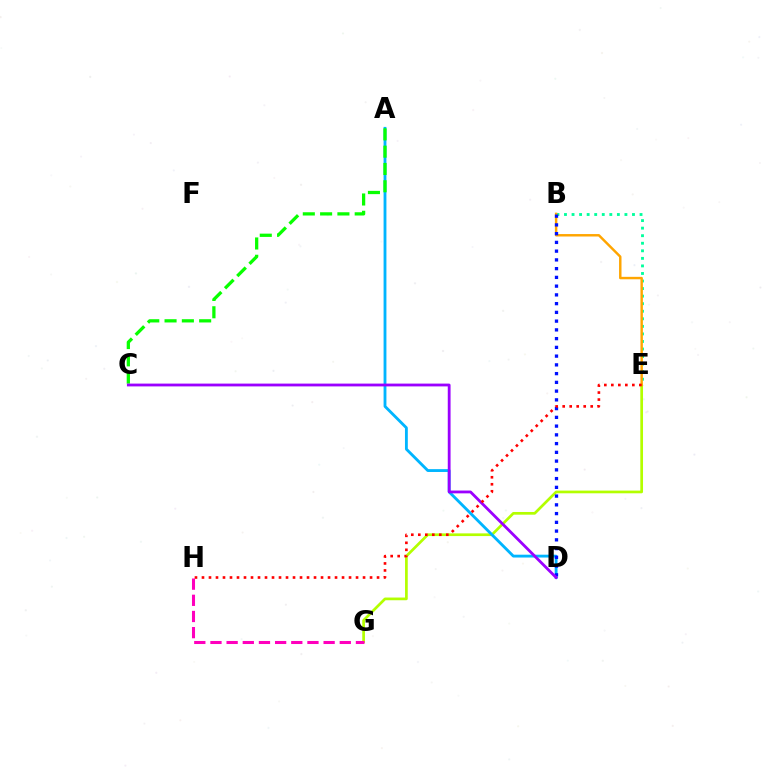{('E', 'G'): [{'color': '#b3ff00', 'line_style': 'solid', 'thickness': 1.95}], ('A', 'D'): [{'color': '#00b5ff', 'line_style': 'solid', 'thickness': 2.04}], ('B', 'E'): [{'color': '#00ff9d', 'line_style': 'dotted', 'thickness': 2.05}, {'color': '#ffa500', 'line_style': 'solid', 'thickness': 1.76}], ('G', 'H'): [{'color': '#ff00bd', 'line_style': 'dashed', 'thickness': 2.2}], ('B', 'D'): [{'color': '#0010ff', 'line_style': 'dotted', 'thickness': 2.38}], ('A', 'C'): [{'color': '#08ff00', 'line_style': 'dashed', 'thickness': 2.35}], ('C', 'D'): [{'color': '#9b00ff', 'line_style': 'solid', 'thickness': 2.02}], ('E', 'H'): [{'color': '#ff0000', 'line_style': 'dotted', 'thickness': 1.9}]}